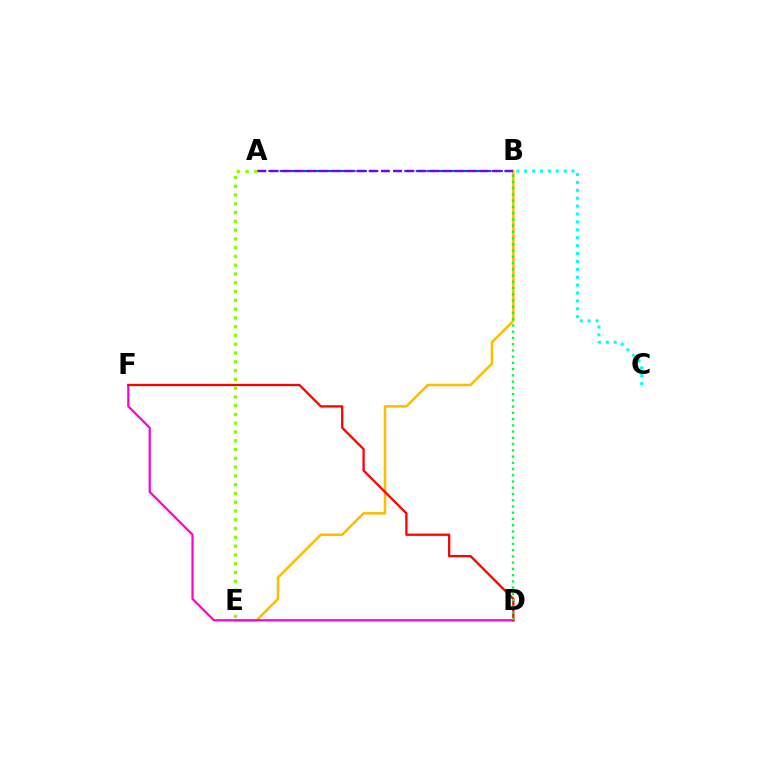{('B', 'E'): [{'color': '#ffbd00', 'line_style': 'solid', 'thickness': 1.84}], ('A', 'B'): [{'color': '#004bff', 'line_style': 'dashed', 'thickness': 1.54}, {'color': '#7200ff', 'line_style': 'dashed', 'thickness': 1.68}], ('D', 'F'): [{'color': '#ff00cf', 'line_style': 'solid', 'thickness': 1.59}, {'color': '#ff0000', 'line_style': 'solid', 'thickness': 1.64}], ('B', 'C'): [{'color': '#00fff6', 'line_style': 'dotted', 'thickness': 2.15}], ('B', 'D'): [{'color': '#00ff39', 'line_style': 'dotted', 'thickness': 1.7}], ('A', 'E'): [{'color': '#84ff00', 'line_style': 'dotted', 'thickness': 2.38}]}